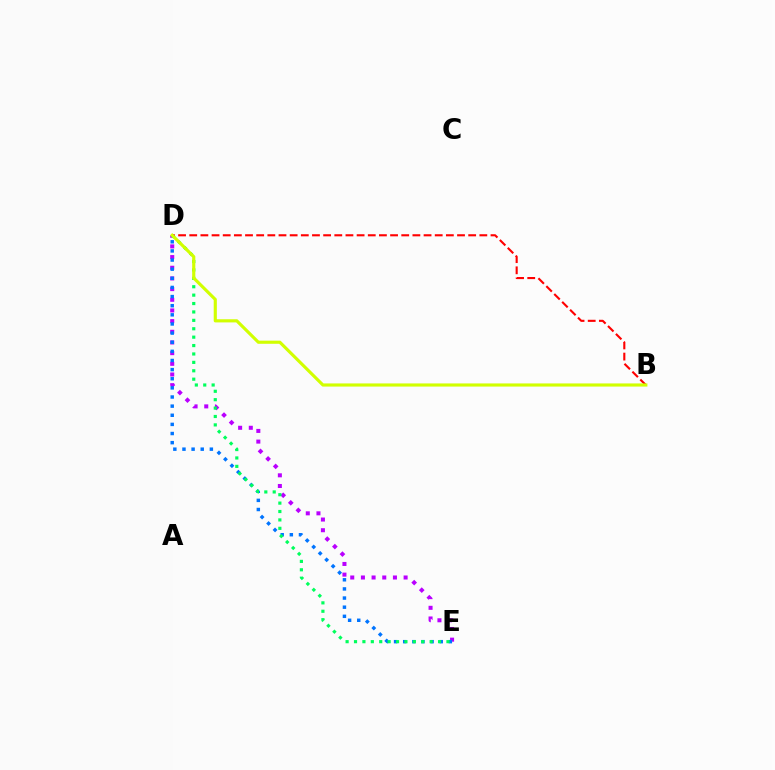{('D', 'E'): [{'color': '#b900ff', 'line_style': 'dotted', 'thickness': 2.9}, {'color': '#0074ff', 'line_style': 'dotted', 'thickness': 2.48}, {'color': '#00ff5c', 'line_style': 'dotted', 'thickness': 2.28}], ('B', 'D'): [{'color': '#ff0000', 'line_style': 'dashed', 'thickness': 1.52}, {'color': '#d1ff00', 'line_style': 'solid', 'thickness': 2.26}]}